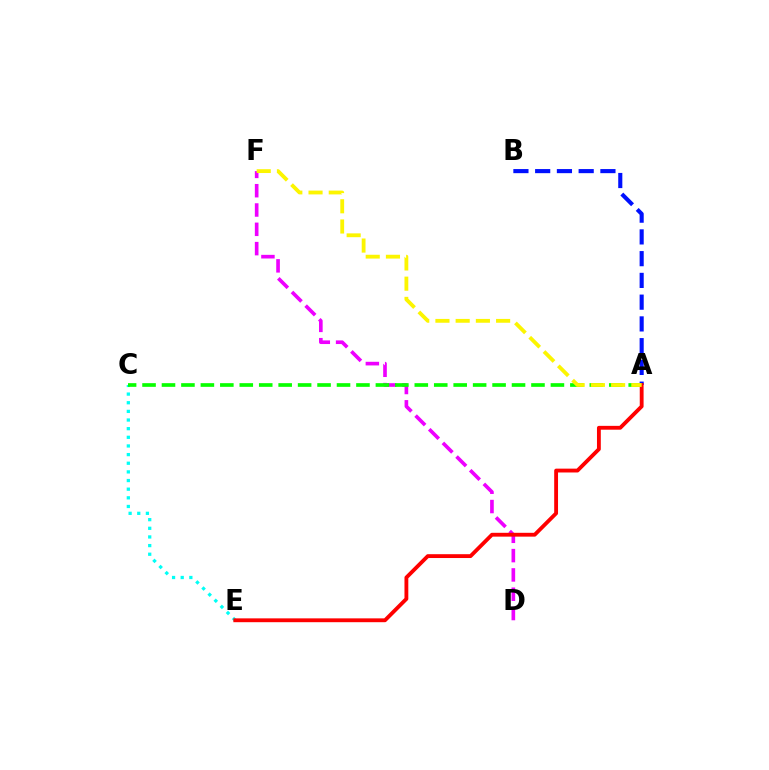{('D', 'F'): [{'color': '#ee00ff', 'line_style': 'dashed', 'thickness': 2.62}], ('C', 'E'): [{'color': '#00fff6', 'line_style': 'dotted', 'thickness': 2.35}], ('A', 'B'): [{'color': '#0010ff', 'line_style': 'dashed', 'thickness': 2.95}], ('A', 'C'): [{'color': '#08ff00', 'line_style': 'dashed', 'thickness': 2.64}], ('A', 'E'): [{'color': '#ff0000', 'line_style': 'solid', 'thickness': 2.76}], ('A', 'F'): [{'color': '#fcf500', 'line_style': 'dashed', 'thickness': 2.75}]}